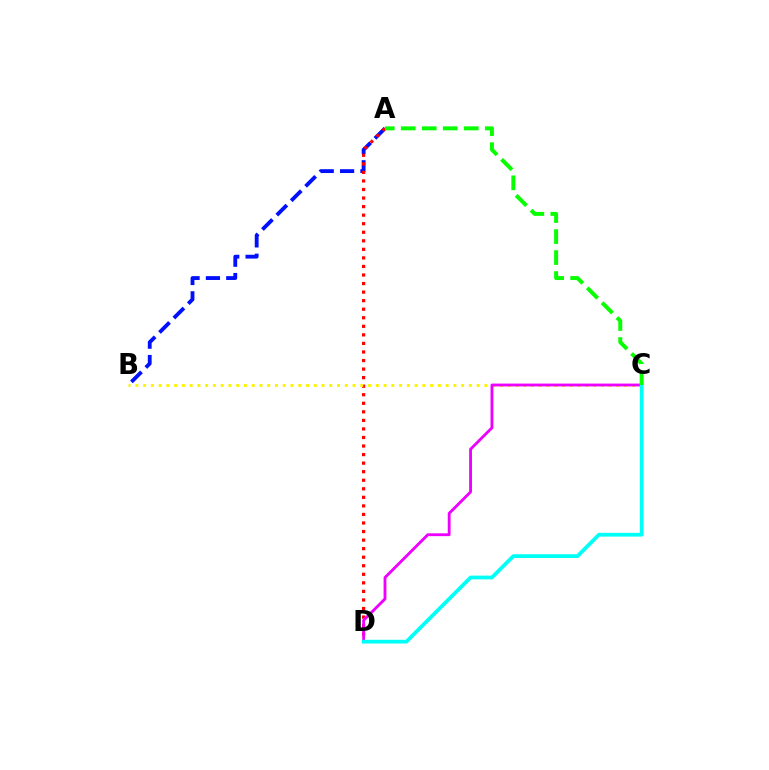{('A', 'B'): [{'color': '#0010ff', 'line_style': 'dashed', 'thickness': 2.76}], ('A', 'D'): [{'color': '#ff0000', 'line_style': 'dotted', 'thickness': 2.32}], ('B', 'C'): [{'color': '#fcf500', 'line_style': 'dotted', 'thickness': 2.11}], ('C', 'D'): [{'color': '#ee00ff', 'line_style': 'solid', 'thickness': 2.04}, {'color': '#00fff6', 'line_style': 'solid', 'thickness': 2.7}], ('A', 'C'): [{'color': '#08ff00', 'line_style': 'dashed', 'thickness': 2.85}]}